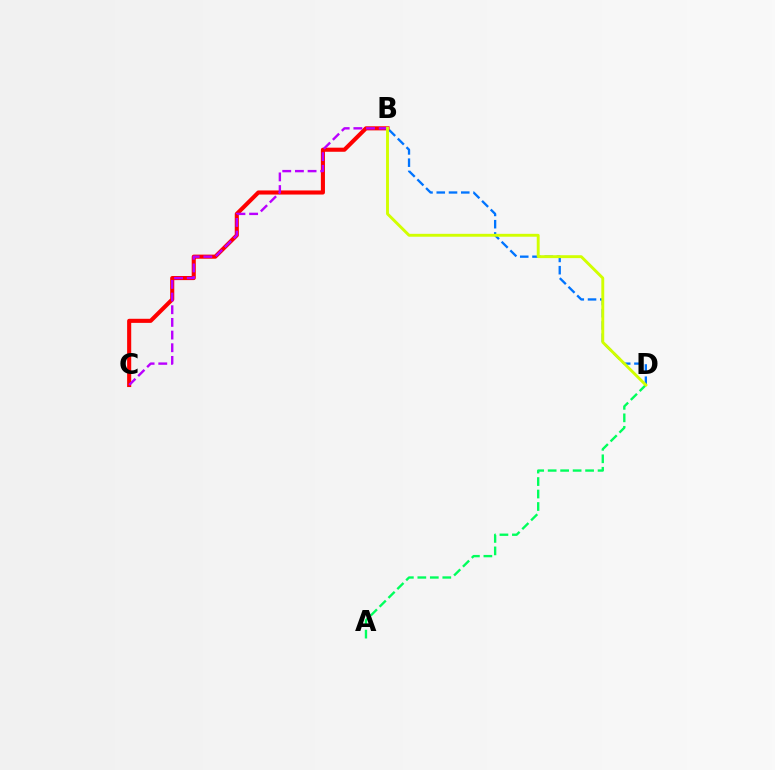{('B', 'D'): [{'color': '#0074ff', 'line_style': 'dashed', 'thickness': 1.66}, {'color': '#d1ff00', 'line_style': 'solid', 'thickness': 2.09}], ('A', 'D'): [{'color': '#00ff5c', 'line_style': 'dashed', 'thickness': 1.7}], ('B', 'C'): [{'color': '#ff0000', 'line_style': 'solid', 'thickness': 2.95}, {'color': '#b900ff', 'line_style': 'dashed', 'thickness': 1.72}]}